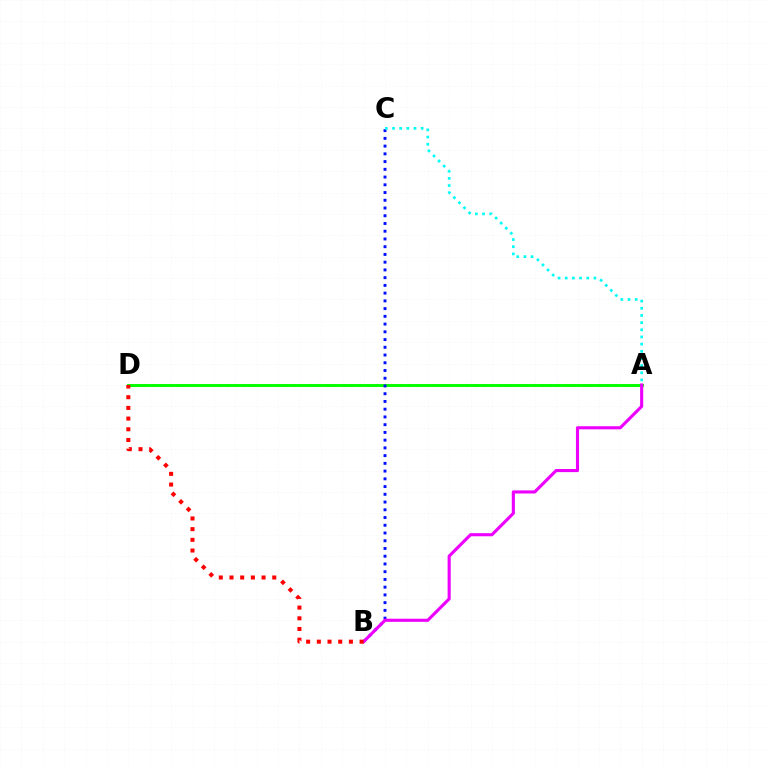{('A', 'D'): [{'color': '#fcf500', 'line_style': 'dotted', 'thickness': 2.24}, {'color': '#08ff00', 'line_style': 'solid', 'thickness': 2.13}], ('B', 'C'): [{'color': '#0010ff', 'line_style': 'dotted', 'thickness': 2.1}], ('A', 'B'): [{'color': '#ee00ff', 'line_style': 'solid', 'thickness': 2.25}], ('B', 'D'): [{'color': '#ff0000', 'line_style': 'dotted', 'thickness': 2.9}], ('A', 'C'): [{'color': '#00fff6', 'line_style': 'dotted', 'thickness': 1.95}]}